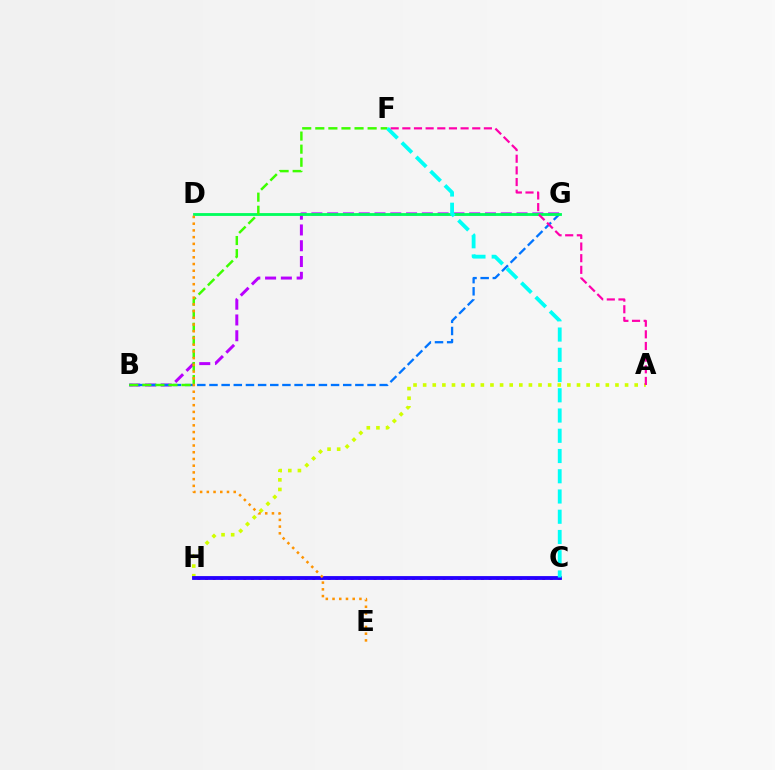{('C', 'H'): [{'color': '#ff0000', 'line_style': 'dotted', 'thickness': 2.08}, {'color': '#2500ff', 'line_style': 'solid', 'thickness': 2.75}], ('B', 'G'): [{'color': '#b900ff', 'line_style': 'dashed', 'thickness': 2.14}, {'color': '#0074ff', 'line_style': 'dashed', 'thickness': 1.65}], ('D', 'G'): [{'color': '#00ff5c', 'line_style': 'solid', 'thickness': 2.04}], ('B', 'F'): [{'color': '#3dff00', 'line_style': 'dashed', 'thickness': 1.78}], ('A', 'H'): [{'color': '#d1ff00', 'line_style': 'dotted', 'thickness': 2.61}], ('D', 'E'): [{'color': '#ff9400', 'line_style': 'dotted', 'thickness': 1.83}], ('C', 'F'): [{'color': '#00fff6', 'line_style': 'dashed', 'thickness': 2.75}], ('A', 'F'): [{'color': '#ff00ac', 'line_style': 'dashed', 'thickness': 1.58}]}